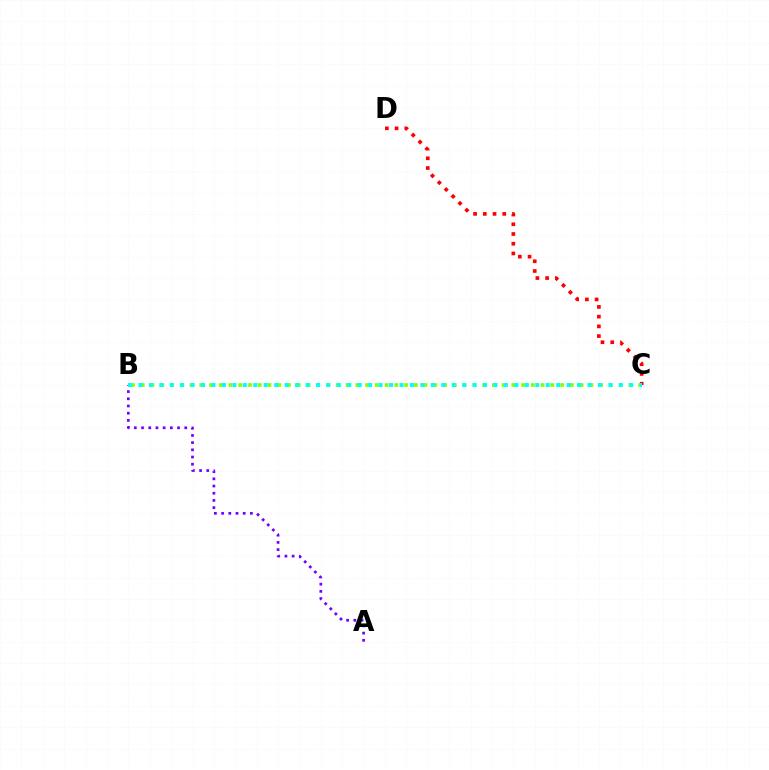{('C', 'D'): [{'color': '#ff0000', 'line_style': 'dotted', 'thickness': 2.64}], ('A', 'B'): [{'color': '#7200ff', 'line_style': 'dotted', 'thickness': 1.96}], ('B', 'C'): [{'color': '#84ff00', 'line_style': 'dotted', 'thickness': 2.65}, {'color': '#00fff6', 'line_style': 'dotted', 'thickness': 2.84}]}